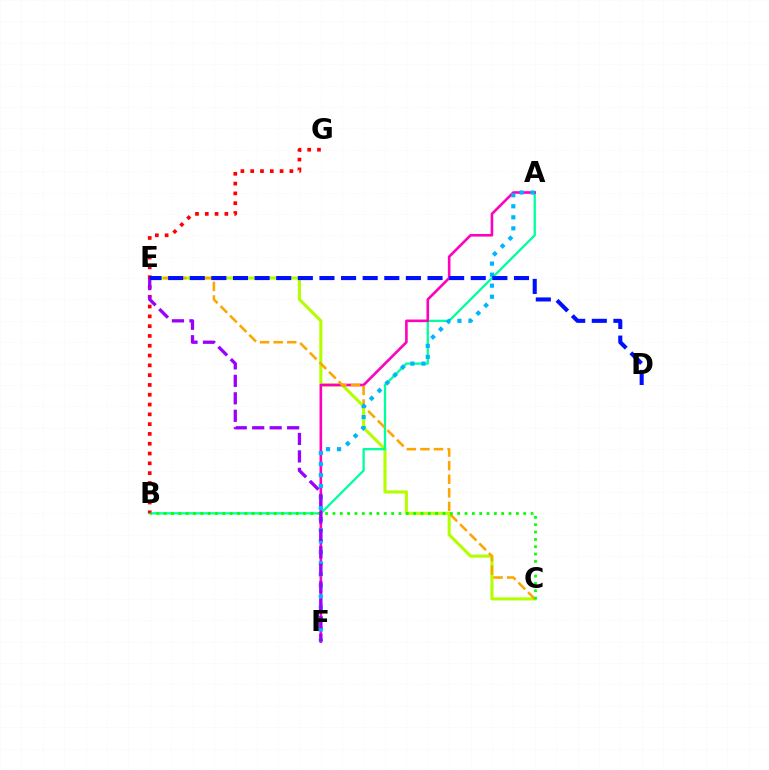{('C', 'E'): [{'color': '#b3ff00', 'line_style': 'solid', 'thickness': 2.23}, {'color': '#ffa500', 'line_style': 'dashed', 'thickness': 1.84}], ('A', 'B'): [{'color': '#00ff9d', 'line_style': 'solid', 'thickness': 1.65}], ('A', 'F'): [{'color': '#ff00bd', 'line_style': 'solid', 'thickness': 1.88}, {'color': '#00b5ff', 'line_style': 'dotted', 'thickness': 3.0}], ('B', 'G'): [{'color': '#ff0000', 'line_style': 'dotted', 'thickness': 2.66}], ('B', 'C'): [{'color': '#08ff00', 'line_style': 'dotted', 'thickness': 1.99}], ('E', 'F'): [{'color': '#9b00ff', 'line_style': 'dashed', 'thickness': 2.37}], ('D', 'E'): [{'color': '#0010ff', 'line_style': 'dashed', 'thickness': 2.94}]}